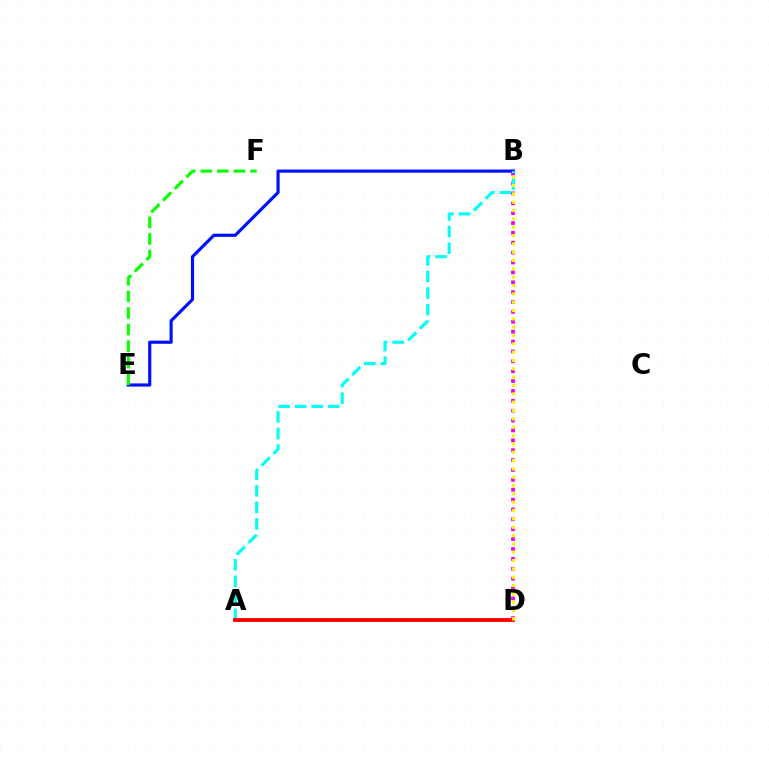{('B', 'D'): [{'color': '#ee00ff', 'line_style': 'dotted', 'thickness': 2.68}, {'color': '#fcf500', 'line_style': 'dotted', 'thickness': 2.26}], ('B', 'E'): [{'color': '#0010ff', 'line_style': 'solid', 'thickness': 2.27}], ('E', 'F'): [{'color': '#08ff00', 'line_style': 'dashed', 'thickness': 2.25}], ('A', 'B'): [{'color': '#00fff6', 'line_style': 'dashed', 'thickness': 2.25}], ('A', 'D'): [{'color': '#ff0000', 'line_style': 'solid', 'thickness': 2.75}]}